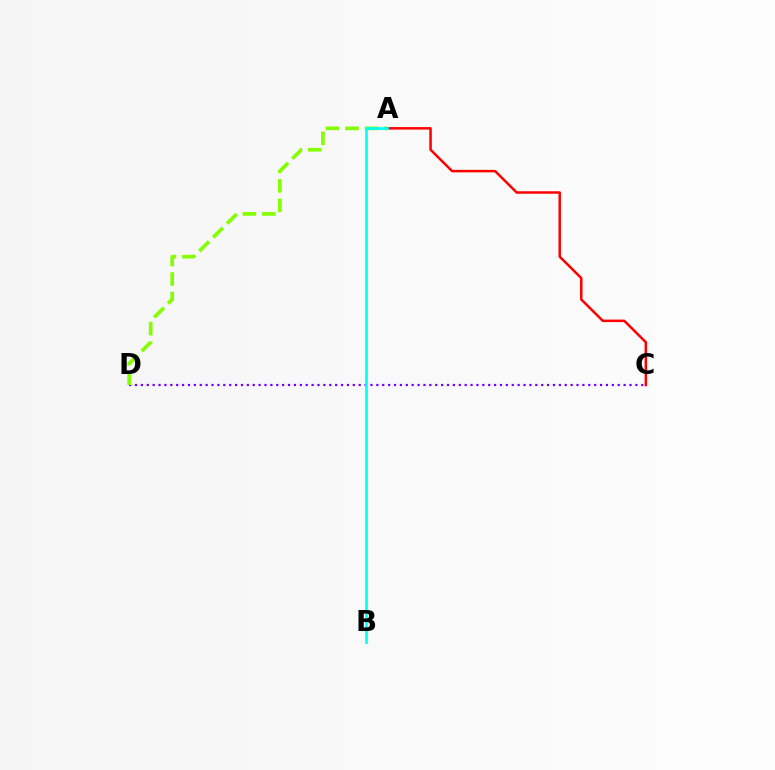{('C', 'D'): [{'color': '#7200ff', 'line_style': 'dotted', 'thickness': 1.6}], ('A', 'D'): [{'color': '#84ff00', 'line_style': 'dashed', 'thickness': 2.65}], ('A', 'C'): [{'color': '#ff0000', 'line_style': 'solid', 'thickness': 1.8}], ('A', 'B'): [{'color': '#00fff6', 'line_style': 'solid', 'thickness': 1.9}]}